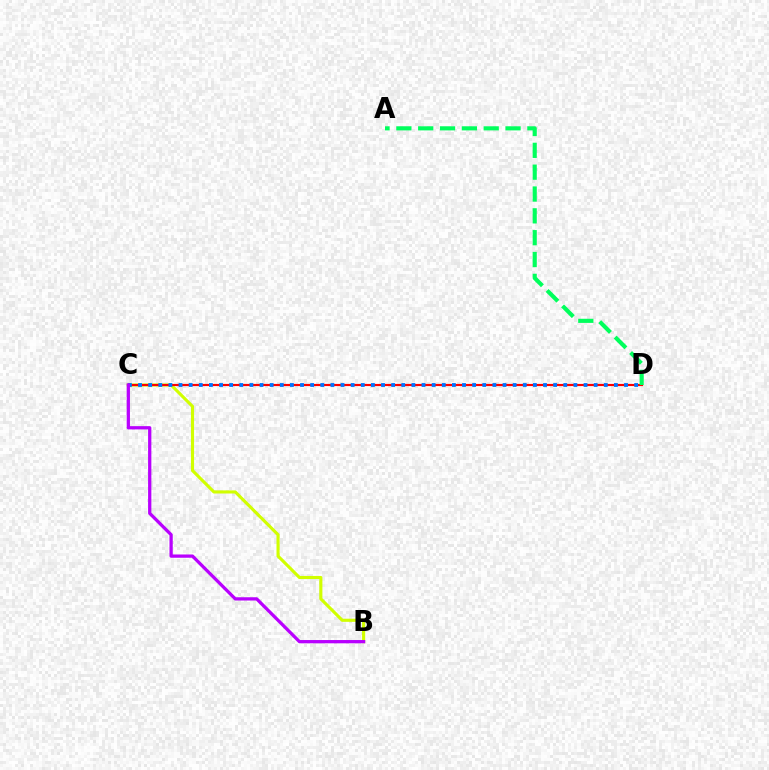{('B', 'C'): [{'color': '#d1ff00', 'line_style': 'solid', 'thickness': 2.24}, {'color': '#b900ff', 'line_style': 'solid', 'thickness': 2.35}], ('C', 'D'): [{'color': '#ff0000', 'line_style': 'solid', 'thickness': 1.56}, {'color': '#0074ff', 'line_style': 'dotted', 'thickness': 2.75}], ('A', 'D'): [{'color': '#00ff5c', 'line_style': 'dashed', 'thickness': 2.97}]}